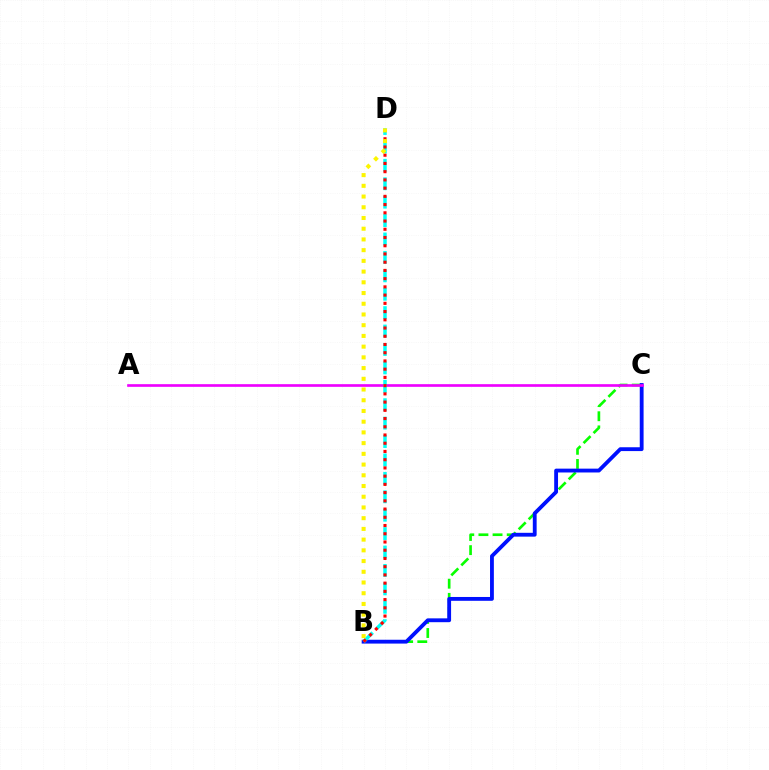{('B', 'C'): [{'color': '#08ff00', 'line_style': 'dashed', 'thickness': 1.92}, {'color': '#0010ff', 'line_style': 'solid', 'thickness': 2.76}], ('A', 'C'): [{'color': '#ee00ff', 'line_style': 'solid', 'thickness': 1.92}], ('B', 'D'): [{'color': '#00fff6', 'line_style': 'dashed', 'thickness': 2.5}, {'color': '#ff0000', 'line_style': 'dotted', 'thickness': 2.24}, {'color': '#fcf500', 'line_style': 'dotted', 'thickness': 2.91}]}